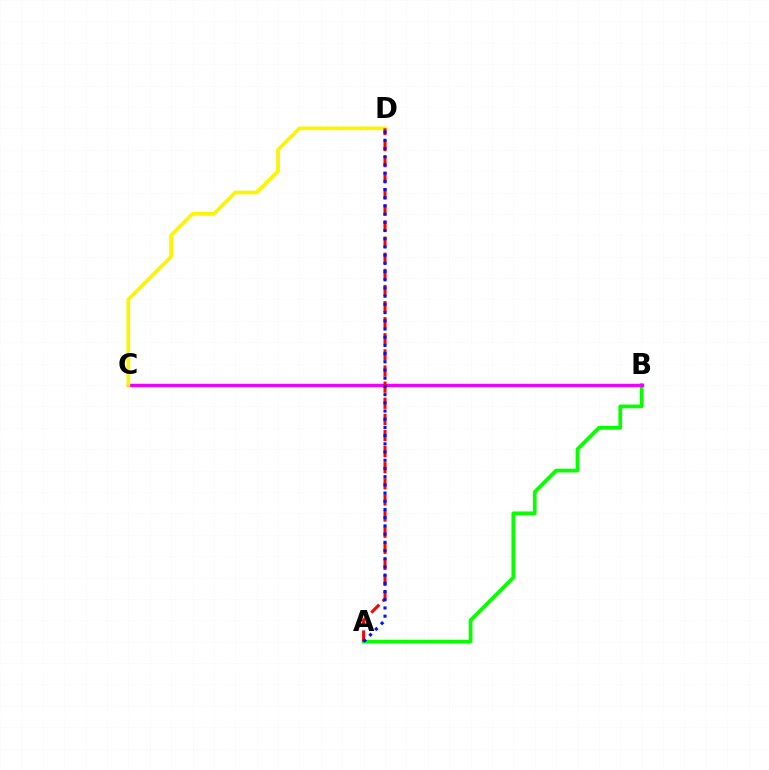{('B', 'C'): [{'color': '#00fff6', 'line_style': 'solid', 'thickness': 1.73}, {'color': '#ee00ff', 'line_style': 'solid', 'thickness': 2.35}], ('A', 'B'): [{'color': '#08ff00', 'line_style': 'solid', 'thickness': 2.69}], ('C', 'D'): [{'color': '#fcf500', 'line_style': 'solid', 'thickness': 2.66}], ('A', 'D'): [{'color': '#ff0000', 'line_style': 'dashed', 'thickness': 2.19}, {'color': '#0010ff', 'line_style': 'dotted', 'thickness': 2.23}]}